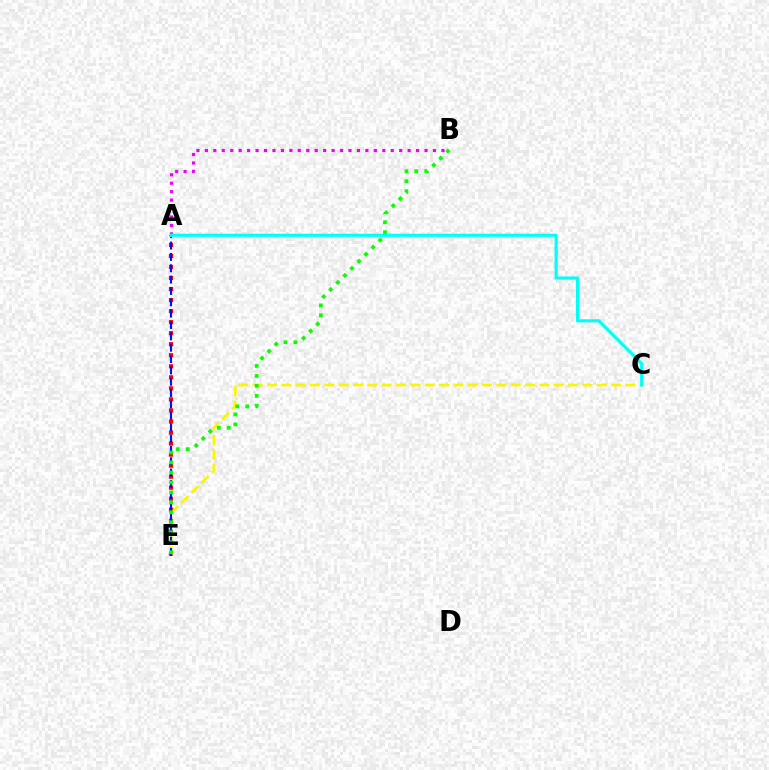{('A', 'B'): [{'color': '#ee00ff', 'line_style': 'dotted', 'thickness': 2.3}], ('A', 'E'): [{'color': '#ff0000', 'line_style': 'dotted', 'thickness': 3.0}, {'color': '#0010ff', 'line_style': 'dashed', 'thickness': 1.54}], ('C', 'E'): [{'color': '#fcf500', 'line_style': 'dashed', 'thickness': 1.95}], ('A', 'C'): [{'color': '#00fff6', 'line_style': 'solid', 'thickness': 2.25}], ('B', 'E'): [{'color': '#08ff00', 'line_style': 'dotted', 'thickness': 2.71}]}